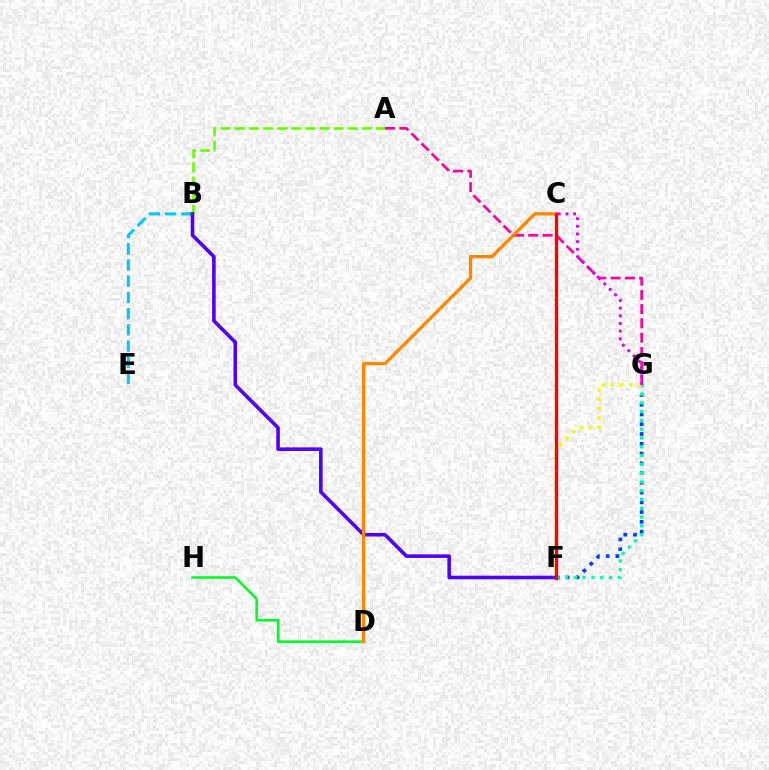{('F', 'G'): [{'color': '#003fff', 'line_style': 'dotted', 'thickness': 2.65}, {'color': '#00ffaf', 'line_style': 'dotted', 'thickness': 2.39}, {'color': '#eeff00', 'line_style': 'dotted', 'thickness': 2.51}], ('B', 'E'): [{'color': '#00c7ff', 'line_style': 'dashed', 'thickness': 2.2}], ('A', 'B'): [{'color': '#66ff00', 'line_style': 'dashed', 'thickness': 1.92}], ('B', 'F'): [{'color': '#4f00ff', 'line_style': 'solid', 'thickness': 2.58}], ('D', 'H'): [{'color': '#00ff27', 'line_style': 'solid', 'thickness': 1.83}], ('A', 'G'): [{'color': '#ff00a0', 'line_style': 'dashed', 'thickness': 1.94}], ('C', 'D'): [{'color': '#ff8800', 'line_style': 'solid', 'thickness': 2.4}], ('C', 'F'): [{'color': '#ff0000', 'line_style': 'solid', 'thickness': 2.4}], ('C', 'G'): [{'color': '#d600ff', 'line_style': 'dotted', 'thickness': 2.08}]}